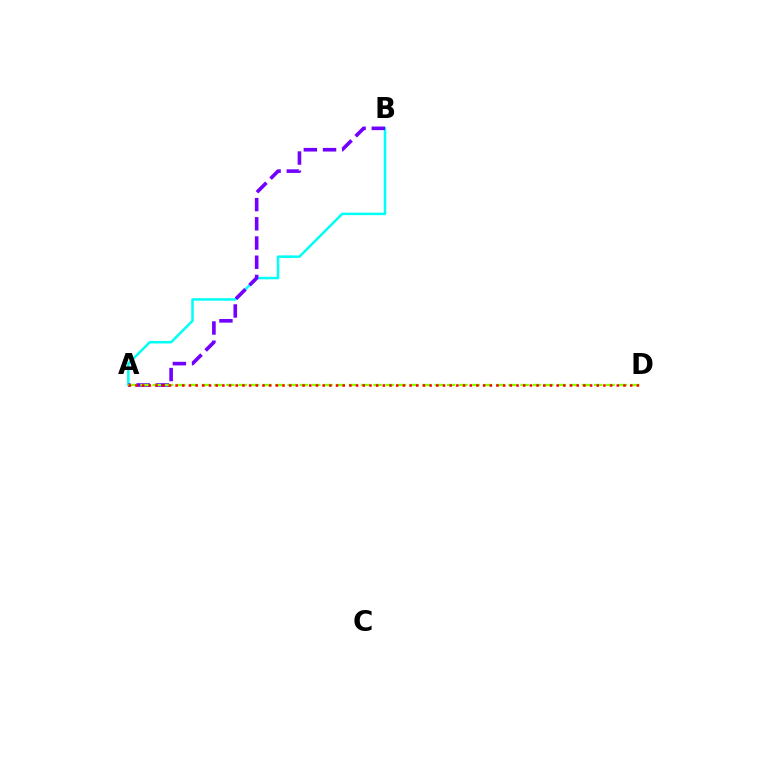{('A', 'B'): [{'color': '#00fff6', 'line_style': 'solid', 'thickness': 1.8}, {'color': '#7200ff', 'line_style': 'dashed', 'thickness': 2.61}], ('A', 'D'): [{'color': '#84ff00', 'line_style': 'dashed', 'thickness': 1.67}, {'color': '#ff0000', 'line_style': 'dotted', 'thickness': 1.82}]}